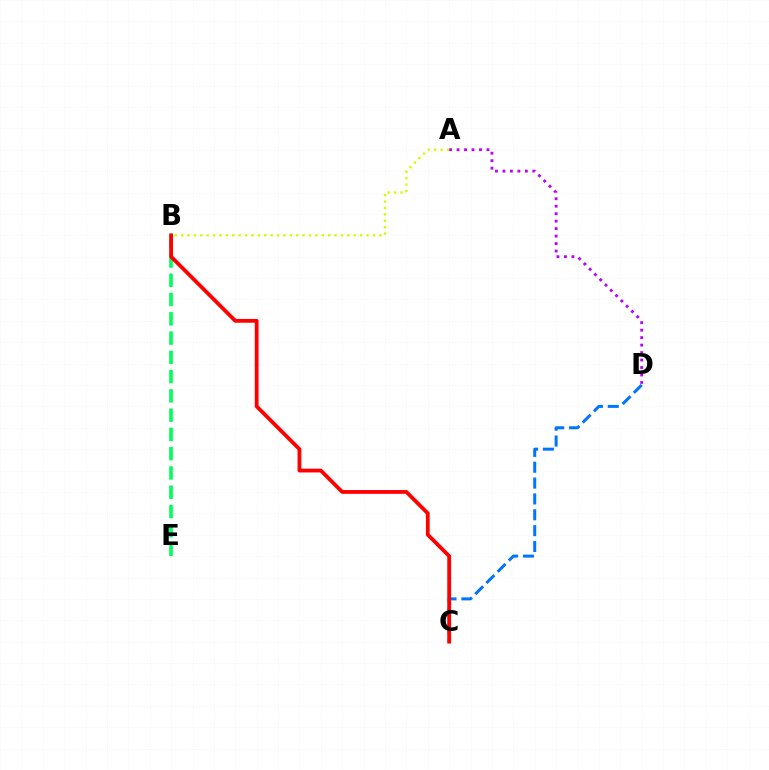{('B', 'E'): [{'color': '#00ff5c', 'line_style': 'dashed', 'thickness': 2.62}], ('A', 'B'): [{'color': '#d1ff00', 'line_style': 'dotted', 'thickness': 1.74}], ('C', 'D'): [{'color': '#0074ff', 'line_style': 'dashed', 'thickness': 2.15}], ('A', 'D'): [{'color': '#b900ff', 'line_style': 'dotted', 'thickness': 2.03}], ('B', 'C'): [{'color': '#ff0000', 'line_style': 'solid', 'thickness': 2.74}]}